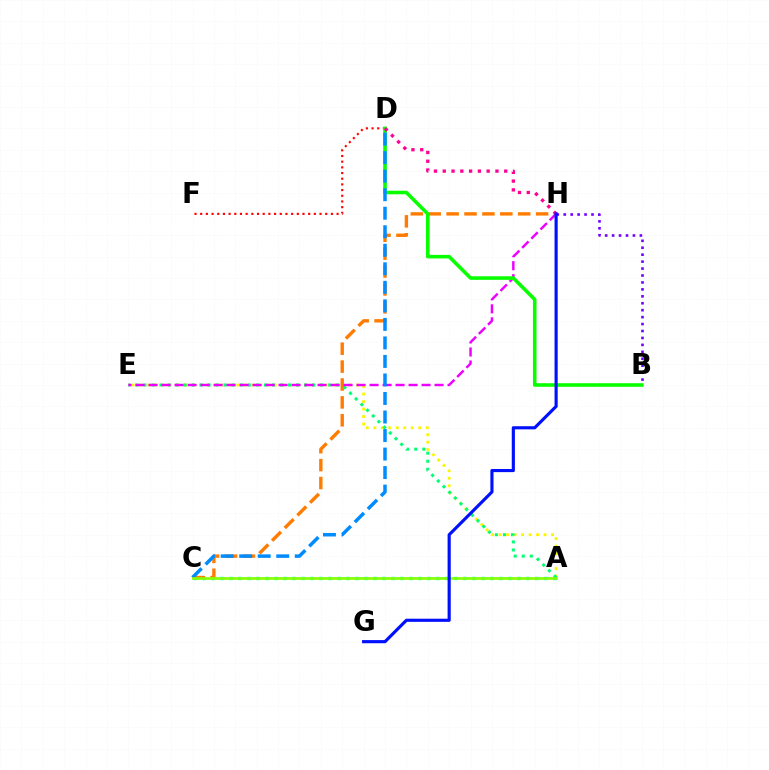{('A', 'E'): [{'color': '#fcf500', 'line_style': 'dotted', 'thickness': 2.03}, {'color': '#00ff74', 'line_style': 'dotted', 'thickness': 2.18}], ('B', 'H'): [{'color': '#7200ff', 'line_style': 'dotted', 'thickness': 1.88}], ('A', 'C'): [{'color': '#00fff6', 'line_style': 'dotted', 'thickness': 2.44}, {'color': '#84ff00', 'line_style': 'solid', 'thickness': 1.92}], ('C', 'H'): [{'color': '#ff7c00', 'line_style': 'dashed', 'thickness': 2.43}], ('E', 'H'): [{'color': '#ee00ff', 'line_style': 'dashed', 'thickness': 1.77}], ('D', 'F'): [{'color': '#ff0000', 'line_style': 'dotted', 'thickness': 1.54}], ('B', 'D'): [{'color': '#08ff00', 'line_style': 'solid', 'thickness': 2.58}], ('C', 'D'): [{'color': '#008cff', 'line_style': 'dashed', 'thickness': 2.52}], ('D', 'H'): [{'color': '#ff0094', 'line_style': 'dotted', 'thickness': 2.39}], ('G', 'H'): [{'color': '#0010ff', 'line_style': 'solid', 'thickness': 2.26}]}